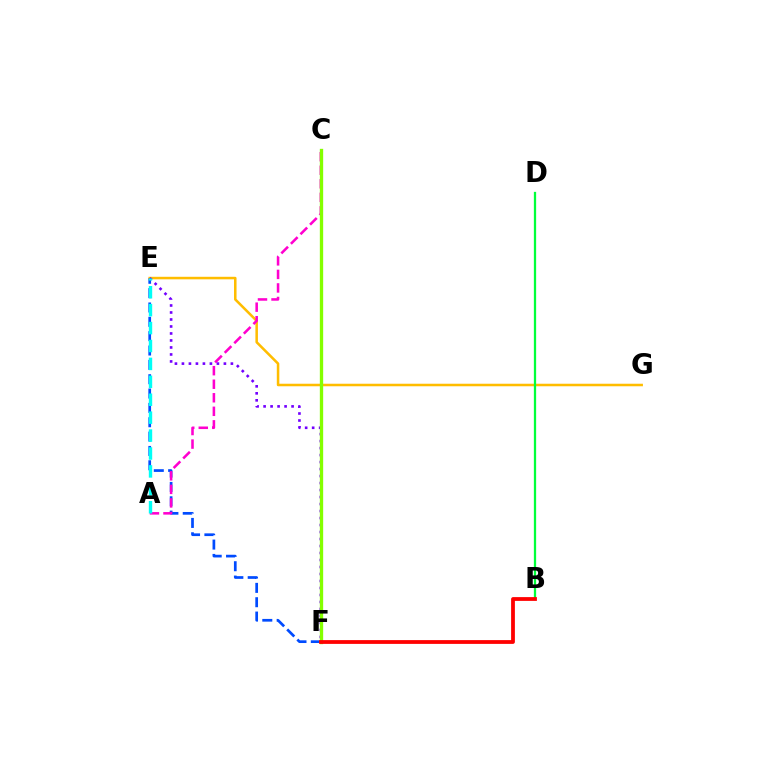{('E', 'F'): [{'color': '#004bff', 'line_style': 'dashed', 'thickness': 1.95}, {'color': '#7200ff', 'line_style': 'dotted', 'thickness': 1.9}], ('E', 'G'): [{'color': '#ffbd00', 'line_style': 'solid', 'thickness': 1.82}], ('A', 'C'): [{'color': '#ff00cf', 'line_style': 'dashed', 'thickness': 1.84}], ('C', 'F'): [{'color': '#84ff00', 'line_style': 'solid', 'thickness': 2.39}], ('B', 'D'): [{'color': '#00ff39', 'line_style': 'solid', 'thickness': 1.63}], ('B', 'F'): [{'color': '#ff0000', 'line_style': 'solid', 'thickness': 2.72}], ('A', 'E'): [{'color': '#00fff6', 'line_style': 'dashed', 'thickness': 2.43}]}